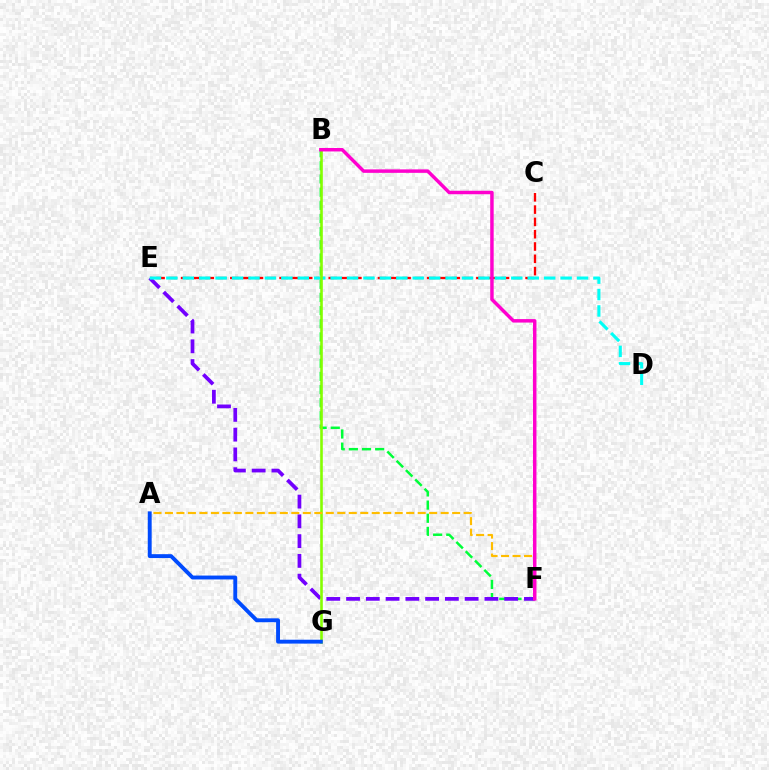{('B', 'F'): [{'color': '#00ff39', 'line_style': 'dashed', 'thickness': 1.79}, {'color': '#ff00cf', 'line_style': 'solid', 'thickness': 2.49}], ('C', 'E'): [{'color': '#ff0000', 'line_style': 'dashed', 'thickness': 1.67}], ('E', 'F'): [{'color': '#7200ff', 'line_style': 'dashed', 'thickness': 2.69}], ('D', 'E'): [{'color': '#00fff6', 'line_style': 'dashed', 'thickness': 2.23}], ('B', 'G'): [{'color': '#84ff00', 'line_style': 'solid', 'thickness': 1.88}], ('A', 'F'): [{'color': '#ffbd00', 'line_style': 'dashed', 'thickness': 1.56}], ('A', 'G'): [{'color': '#004bff', 'line_style': 'solid', 'thickness': 2.8}]}